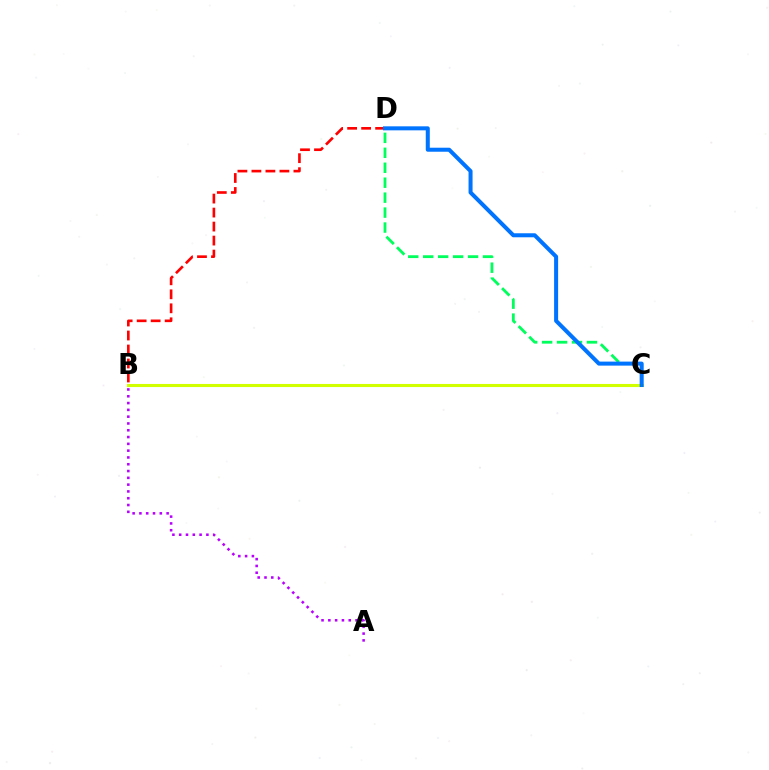{('C', 'D'): [{'color': '#00ff5c', 'line_style': 'dashed', 'thickness': 2.03}, {'color': '#0074ff', 'line_style': 'solid', 'thickness': 2.89}], ('A', 'B'): [{'color': '#b900ff', 'line_style': 'dotted', 'thickness': 1.85}], ('B', 'D'): [{'color': '#ff0000', 'line_style': 'dashed', 'thickness': 1.9}], ('B', 'C'): [{'color': '#d1ff00', 'line_style': 'solid', 'thickness': 2.23}]}